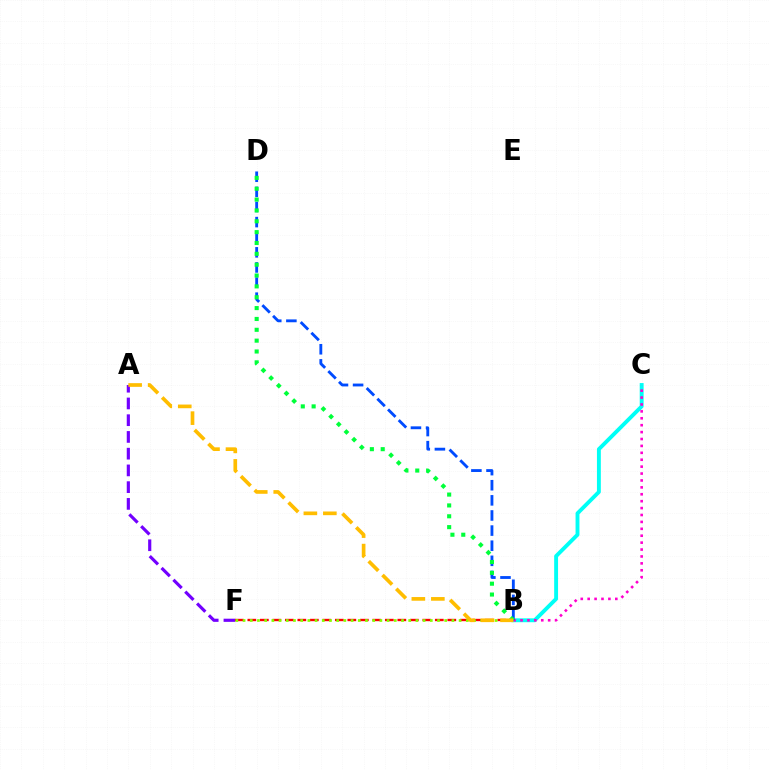{('B', 'C'): [{'color': '#00fff6', 'line_style': 'solid', 'thickness': 2.8}, {'color': '#ff00cf', 'line_style': 'dotted', 'thickness': 1.88}], ('A', 'F'): [{'color': '#7200ff', 'line_style': 'dashed', 'thickness': 2.27}], ('B', 'D'): [{'color': '#004bff', 'line_style': 'dashed', 'thickness': 2.05}, {'color': '#00ff39', 'line_style': 'dotted', 'thickness': 2.95}], ('B', 'F'): [{'color': '#ff0000', 'line_style': 'dashed', 'thickness': 1.7}, {'color': '#84ff00', 'line_style': 'dotted', 'thickness': 1.96}], ('A', 'B'): [{'color': '#ffbd00', 'line_style': 'dashed', 'thickness': 2.65}]}